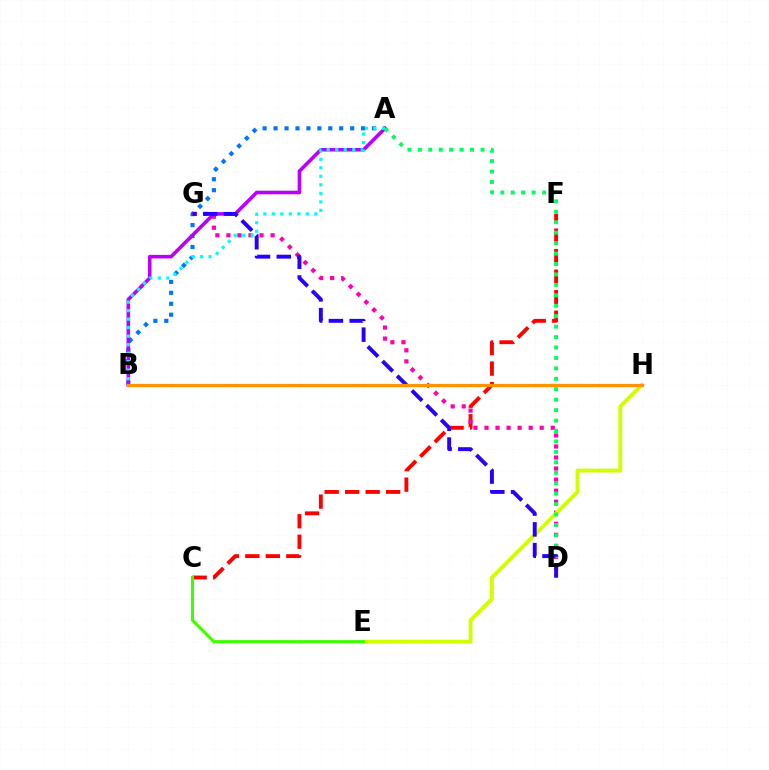{('A', 'B'): [{'color': '#0074ff', 'line_style': 'dotted', 'thickness': 2.97}, {'color': '#b900ff', 'line_style': 'solid', 'thickness': 2.59}, {'color': '#00fff6', 'line_style': 'dotted', 'thickness': 2.31}], ('C', 'F'): [{'color': '#ff0000', 'line_style': 'dashed', 'thickness': 2.79}], ('D', 'G'): [{'color': '#ff00ac', 'line_style': 'dotted', 'thickness': 3.0}, {'color': '#2500ff', 'line_style': 'dashed', 'thickness': 2.82}], ('E', 'H'): [{'color': '#d1ff00', 'line_style': 'solid', 'thickness': 2.8}], ('C', 'E'): [{'color': '#3dff00', 'line_style': 'solid', 'thickness': 2.22}], ('A', 'D'): [{'color': '#00ff5c', 'line_style': 'dotted', 'thickness': 2.84}], ('B', 'H'): [{'color': '#ff9400', 'line_style': 'solid', 'thickness': 2.33}]}